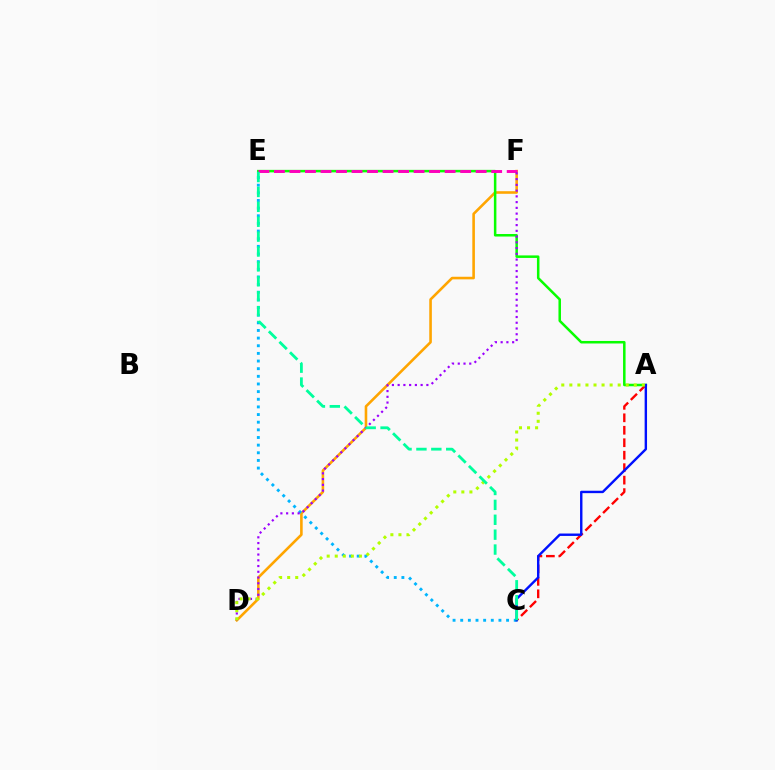{('D', 'F'): [{'color': '#ffa500', 'line_style': 'solid', 'thickness': 1.87}, {'color': '#9b00ff', 'line_style': 'dotted', 'thickness': 1.56}], ('A', 'C'): [{'color': '#ff0000', 'line_style': 'dashed', 'thickness': 1.69}, {'color': '#0010ff', 'line_style': 'solid', 'thickness': 1.73}], ('C', 'E'): [{'color': '#00b5ff', 'line_style': 'dotted', 'thickness': 2.08}, {'color': '#00ff9d', 'line_style': 'dashed', 'thickness': 2.02}], ('A', 'E'): [{'color': '#08ff00', 'line_style': 'solid', 'thickness': 1.81}], ('E', 'F'): [{'color': '#ff00bd', 'line_style': 'dashed', 'thickness': 2.11}], ('A', 'D'): [{'color': '#b3ff00', 'line_style': 'dotted', 'thickness': 2.19}]}